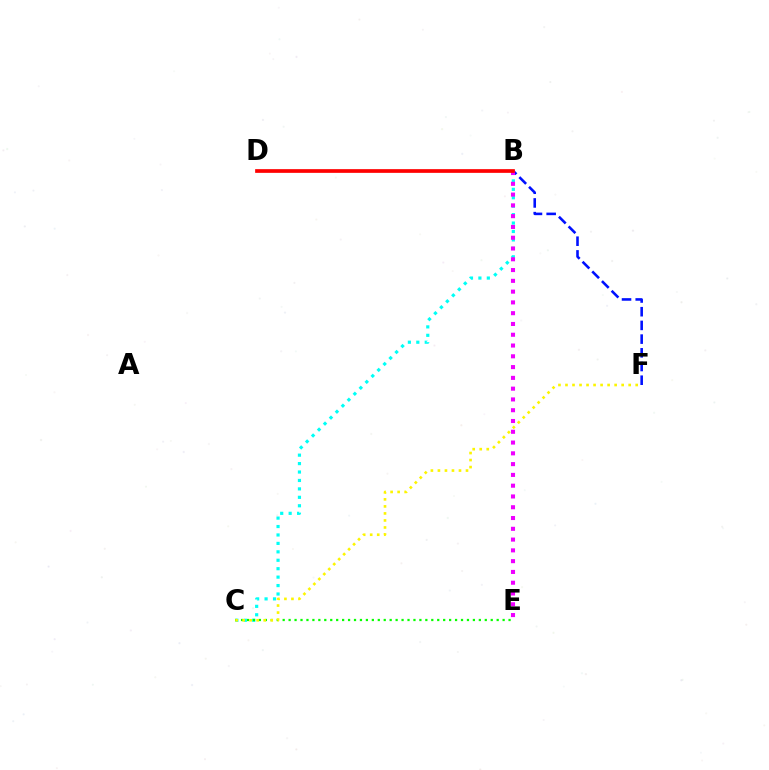{('B', 'F'): [{'color': '#0010ff', 'line_style': 'dashed', 'thickness': 1.86}], ('B', 'C'): [{'color': '#00fff6', 'line_style': 'dotted', 'thickness': 2.29}], ('C', 'E'): [{'color': '#08ff00', 'line_style': 'dotted', 'thickness': 1.62}], ('C', 'F'): [{'color': '#fcf500', 'line_style': 'dotted', 'thickness': 1.91}], ('B', 'E'): [{'color': '#ee00ff', 'line_style': 'dotted', 'thickness': 2.93}], ('B', 'D'): [{'color': '#ff0000', 'line_style': 'solid', 'thickness': 2.67}]}